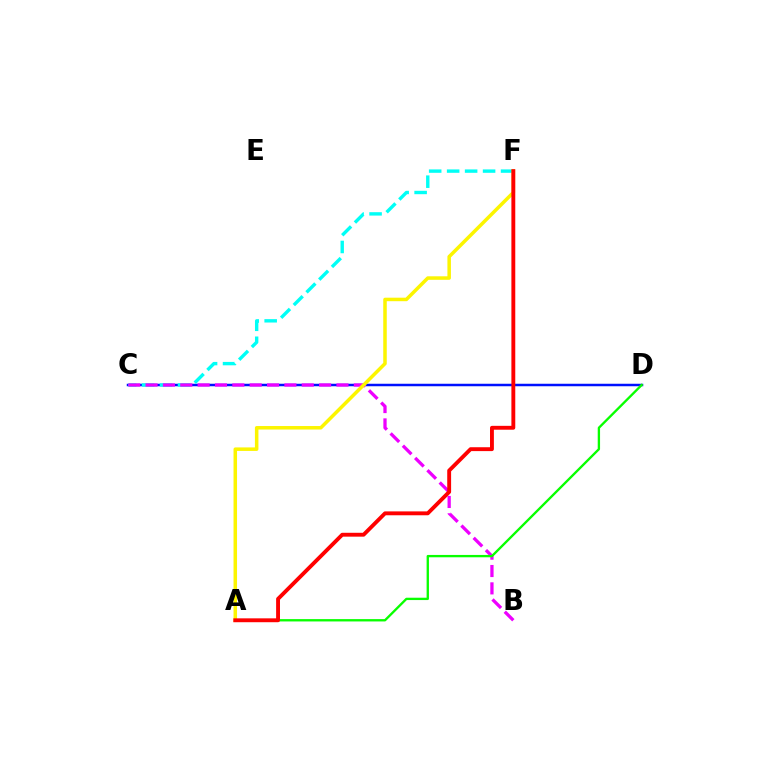{('C', 'D'): [{'color': '#0010ff', 'line_style': 'solid', 'thickness': 1.8}], ('C', 'F'): [{'color': '#00fff6', 'line_style': 'dashed', 'thickness': 2.44}], ('B', 'C'): [{'color': '#ee00ff', 'line_style': 'dashed', 'thickness': 2.36}], ('A', 'D'): [{'color': '#08ff00', 'line_style': 'solid', 'thickness': 1.68}], ('A', 'F'): [{'color': '#fcf500', 'line_style': 'solid', 'thickness': 2.53}, {'color': '#ff0000', 'line_style': 'solid', 'thickness': 2.79}]}